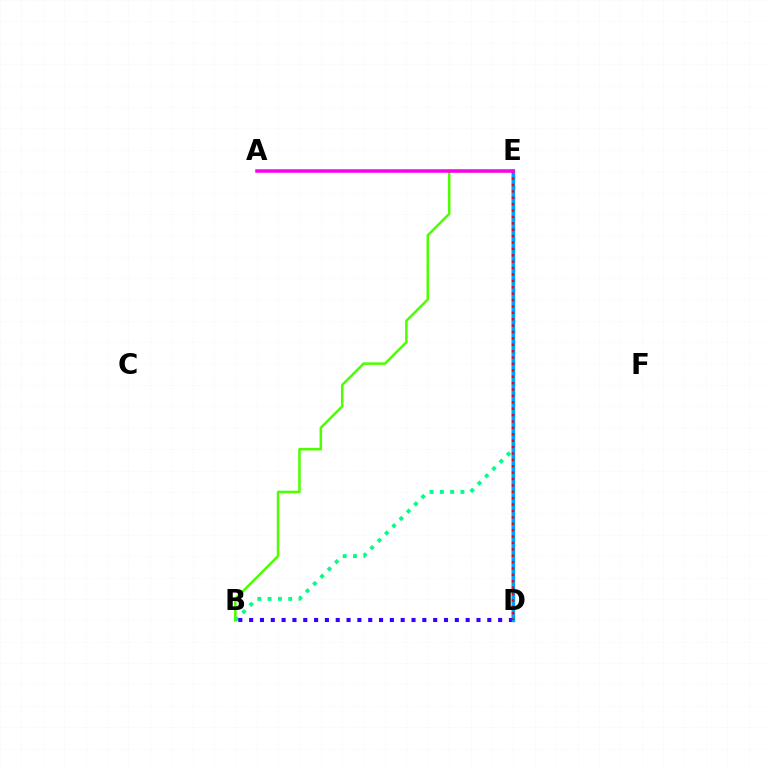{('B', 'E'): [{'color': '#00ff86', 'line_style': 'dotted', 'thickness': 2.8}, {'color': '#4fff00', 'line_style': 'solid', 'thickness': 1.83}], ('D', 'E'): [{'color': '#ffd500', 'line_style': 'solid', 'thickness': 2.82}, {'color': '#009eff', 'line_style': 'solid', 'thickness': 2.41}, {'color': '#ff0000', 'line_style': 'dotted', 'thickness': 1.74}], ('B', 'D'): [{'color': '#3700ff', 'line_style': 'dotted', 'thickness': 2.94}], ('A', 'E'): [{'color': '#ff00ed', 'line_style': 'solid', 'thickness': 2.54}]}